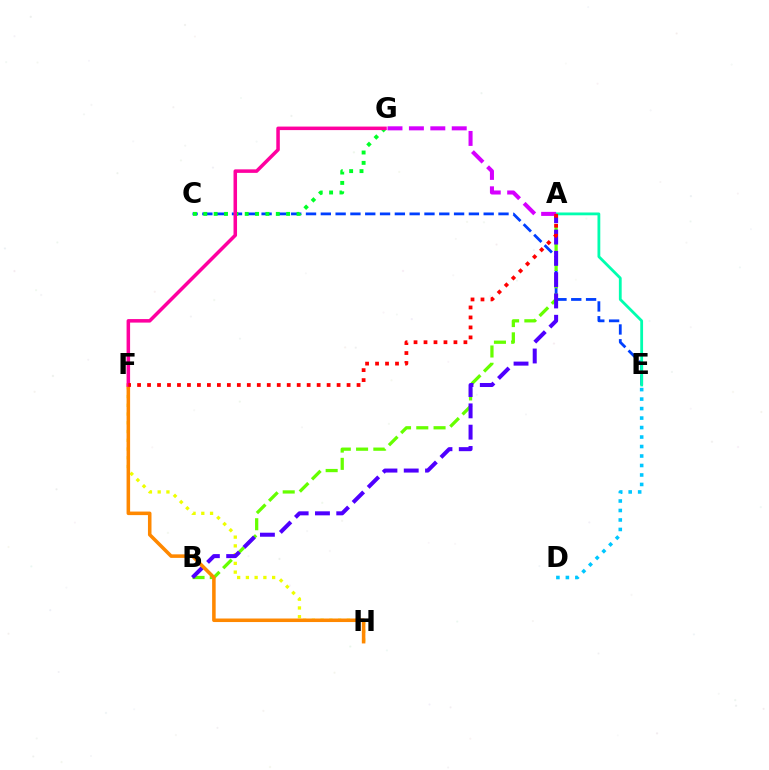{('F', 'H'): [{'color': '#eeff00', 'line_style': 'dotted', 'thickness': 2.38}, {'color': '#ff8800', 'line_style': 'solid', 'thickness': 2.55}], ('C', 'E'): [{'color': '#003fff', 'line_style': 'dashed', 'thickness': 2.01}], ('A', 'B'): [{'color': '#66ff00', 'line_style': 'dashed', 'thickness': 2.35}, {'color': '#4f00ff', 'line_style': 'dashed', 'thickness': 2.89}], ('D', 'E'): [{'color': '#00c7ff', 'line_style': 'dotted', 'thickness': 2.58}], ('C', 'G'): [{'color': '#00ff27', 'line_style': 'dotted', 'thickness': 2.81}], ('F', 'G'): [{'color': '#ff00a0', 'line_style': 'solid', 'thickness': 2.53}], ('A', 'E'): [{'color': '#00ffaf', 'line_style': 'solid', 'thickness': 2.01}], ('A', 'G'): [{'color': '#d600ff', 'line_style': 'dashed', 'thickness': 2.91}], ('A', 'F'): [{'color': '#ff0000', 'line_style': 'dotted', 'thickness': 2.71}]}